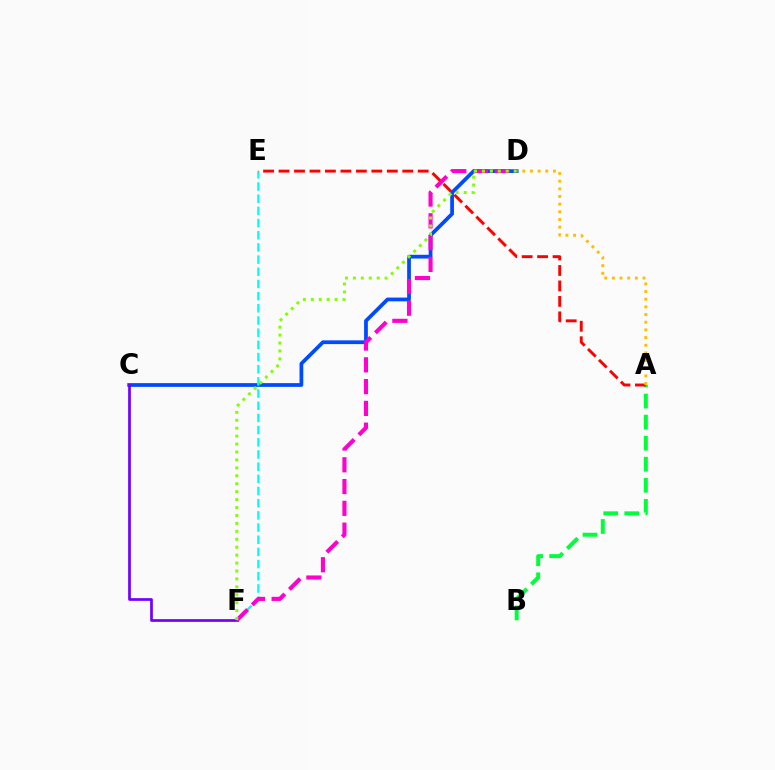{('C', 'D'): [{'color': '#004bff', 'line_style': 'solid', 'thickness': 2.7}], ('A', 'B'): [{'color': '#00ff39', 'line_style': 'dashed', 'thickness': 2.86}], ('C', 'F'): [{'color': '#7200ff', 'line_style': 'solid', 'thickness': 1.95}], ('E', 'F'): [{'color': '#00fff6', 'line_style': 'dashed', 'thickness': 1.65}], ('D', 'F'): [{'color': '#ff00cf', 'line_style': 'dashed', 'thickness': 2.96}, {'color': '#84ff00', 'line_style': 'dotted', 'thickness': 2.16}], ('A', 'E'): [{'color': '#ff0000', 'line_style': 'dashed', 'thickness': 2.1}], ('A', 'D'): [{'color': '#ffbd00', 'line_style': 'dotted', 'thickness': 2.08}]}